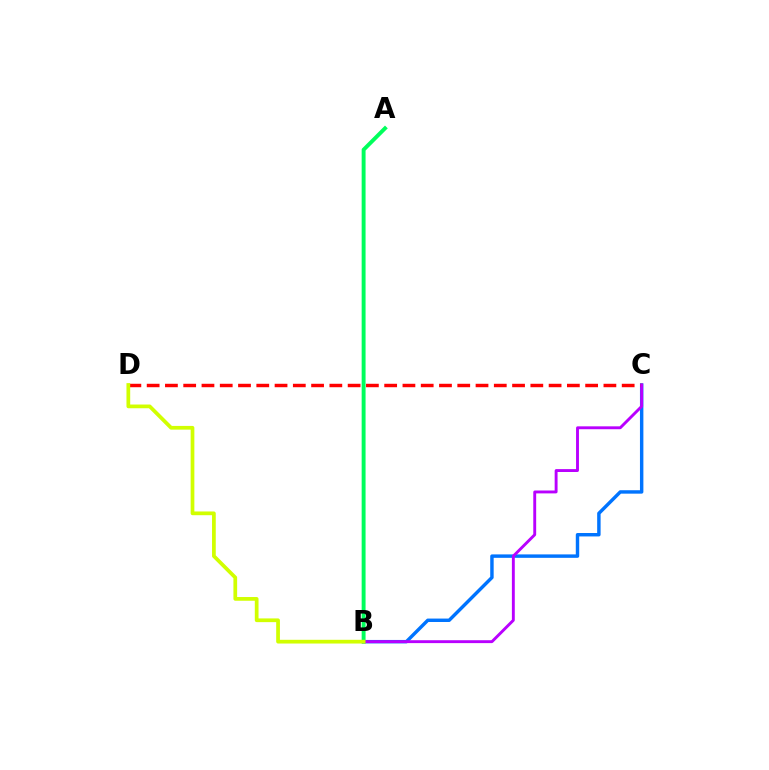{('B', 'C'): [{'color': '#0074ff', 'line_style': 'solid', 'thickness': 2.47}, {'color': '#b900ff', 'line_style': 'solid', 'thickness': 2.08}], ('C', 'D'): [{'color': '#ff0000', 'line_style': 'dashed', 'thickness': 2.48}], ('A', 'B'): [{'color': '#00ff5c', 'line_style': 'solid', 'thickness': 2.81}], ('B', 'D'): [{'color': '#d1ff00', 'line_style': 'solid', 'thickness': 2.68}]}